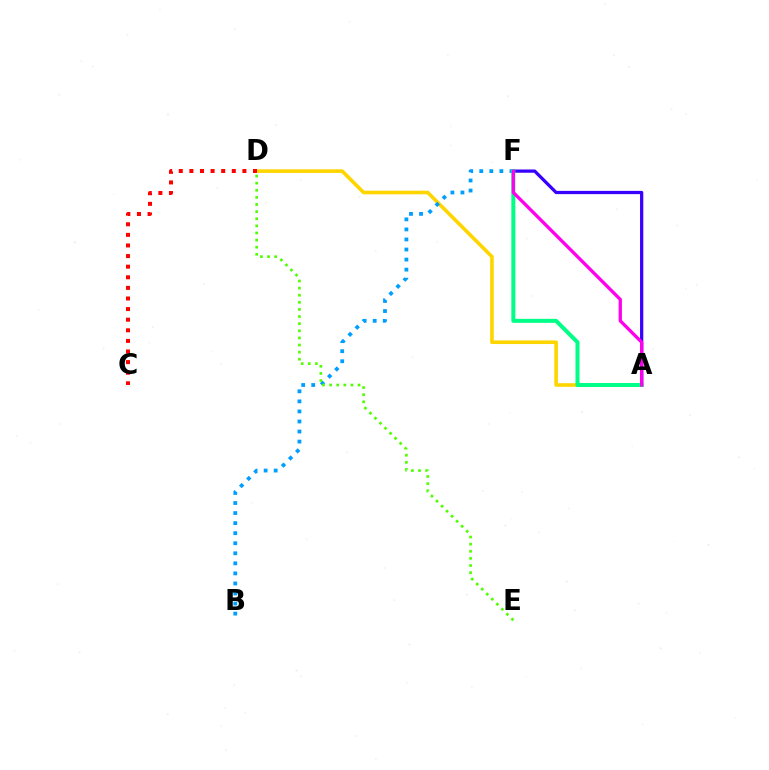{('A', 'D'): [{'color': '#ffd500', 'line_style': 'solid', 'thickness': 2.61}], ('C', 'D'): [{'color': '#ff0000', 'line_style': 'dotted', 'thickness': 2.88}], ('A', 'F'): [{'color': '#3700ff', 'line_style': 'solid', 'thickness': 2.34}, {'color': '#00ff86', 'line_style': 'solid', 'thickness': 2.88}, {'color': '#ff00ed', 'line_style': 'solid', 'thickness': 2.37}], ('B', 'F'): [{'color': '#009eff', 'line_style': 'dotted', 'thickness': 2.73}], ('D', 'E'): [{'color': '#4fff00', 'line_style': 'dotted', 'thickness': 1.93}]}